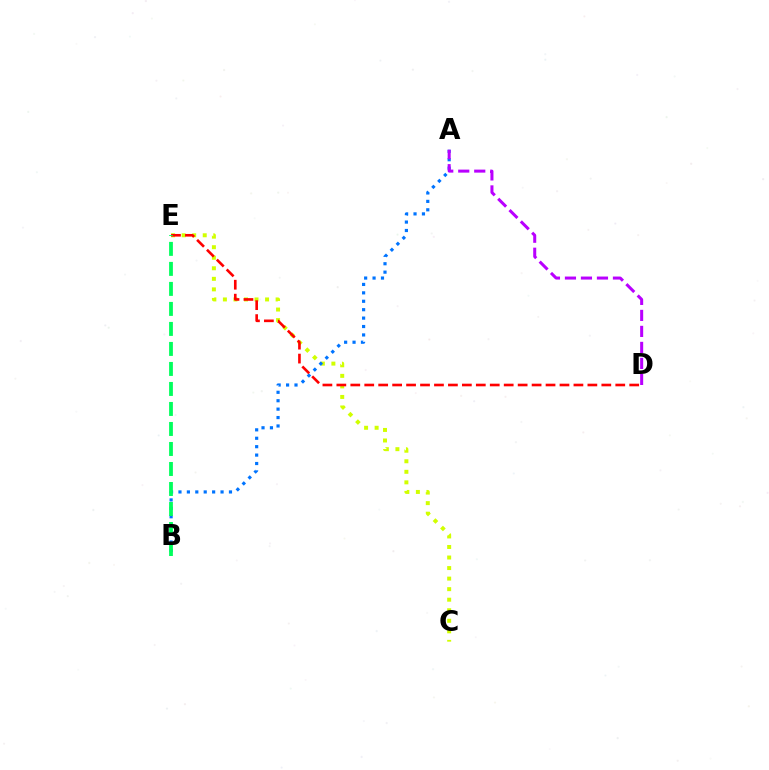{('C', 'E'): [{'color': '#d1ff00', 'line_style': 'dotted', 'thickness': 2.86}], ('A', 'B'): [{'color': '#0074ff', 'line_style': 'dotted', 'thickness': 2.29}], ('A', 'D'): [{'color': '#b900ff', 'line_style': 'dashed', 'thickness': 2.17}], ('D', 'E'): [{'color': '#ff0000', 'line_style': 'dashed', 'thickness': 1.89}], ('B', 'E'): [{'color': '#00ff5c', 'line_style': 'dashed', 'thickness': 2.72}]}